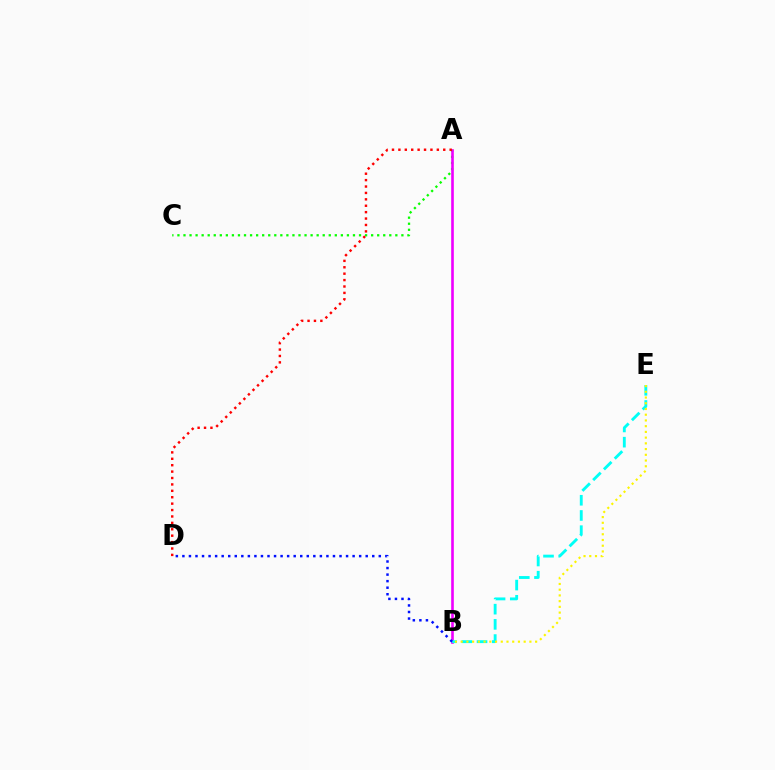{('A', 'C'): [{'color': '#08ff00', 'line_style': 'dotted', 'thickness': 1.64}], ('A', 'B'): [{'color': '#ee00ff', 'line_style': 'solid', 'thickness': 1.89}], ('B', 'E'): [{'color': '#00fff6', 'line_style': 'dashed', 'thickness': 2.07}, {'color': '#fcf500', 'line_style': 'dotted', 'thickness': 1.56}], ('A', 'D'): [{'color': '#ff0000', 'line_style': 'dotted', 'thickness': 1.74}], ('B', 'D'): [{'color': '#0010ff', 'line_style': 'dotted', 'thickness': 1.78}]}